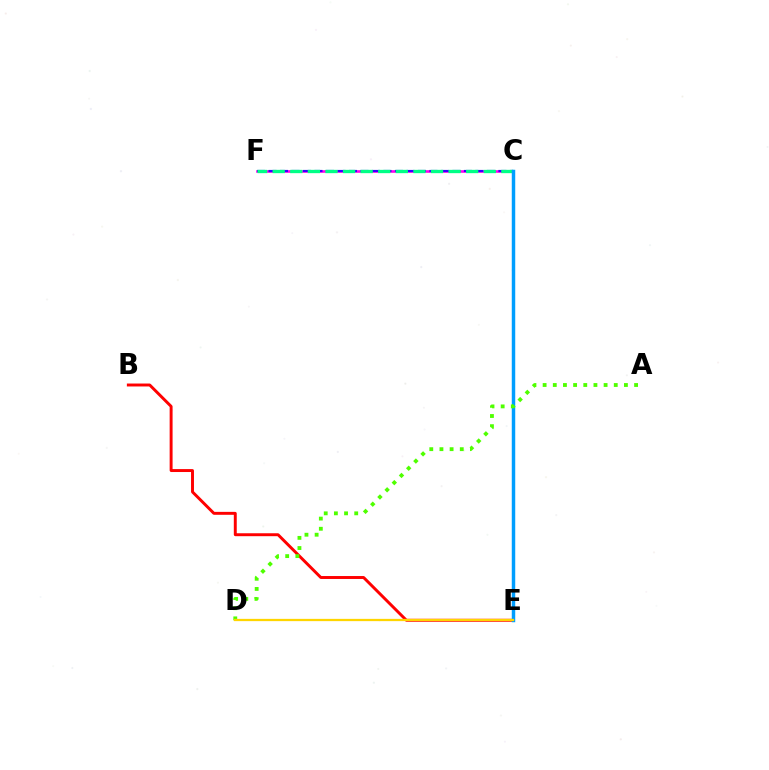{('B', 'E'): [{'color': '#ff0000', 'line_style': 'solid', 'thickness': 2.11}], ('C', 'F'): [{'color': '#ff00ed', 'line_style': 'solid', 'thickness': 1.88}, {'color': '#3700ff', 'line_style': 'dashed', 'thickness': 1.56}, {'color': '#00ff86', 'line_style': 'dashed', 'thickness': 2.39}], ('C', 'E'): [{'color': '#009eff', 'line_style': 'solid', 'thickness': 2.49}], ('A', 'D'): [{'color': '#4fff00', 'line_style': 'dotted', 'thickness': 2.76}], ('D', 'E'): [{'color': '#ffd500', 'line_style': 'solid', 'thickness': 1.63}]}